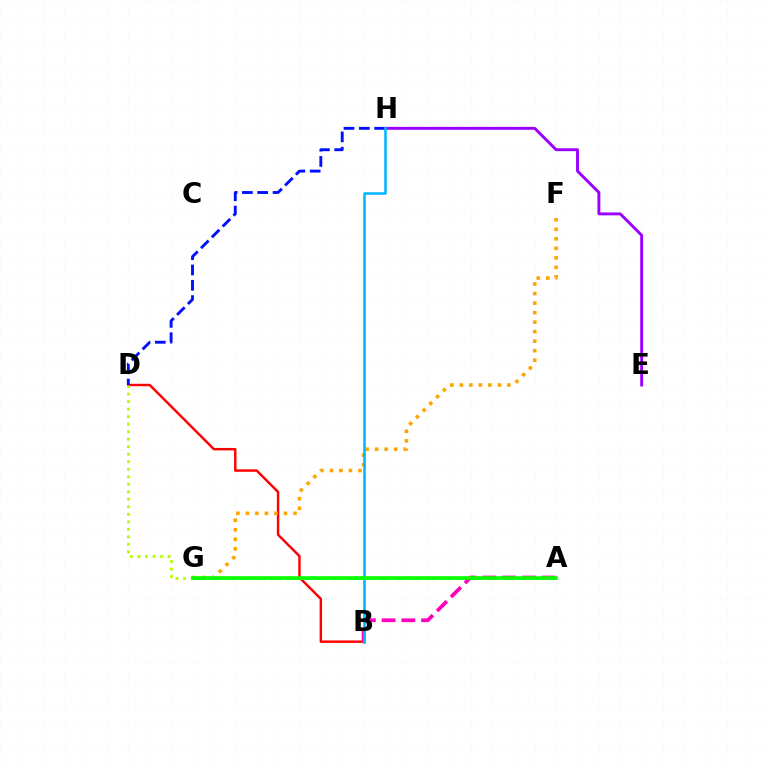{('B', 'D'): [{'color': '#ff0000', 'line_style': 'solid', 'thickness': 1.76}], ('D', 'H'): [{'color': '#0010ff', 'line_style': 'dashed', 'thickness': 2.08}], ('E', 'H'): [{'color': '#9b00ff', 'line_style': 'solid', 'thickness': 2.09}], ('A', 'G'): [{'color': '#00ff9d', 'line_style': 'dashed', 'thickness': 2.1}, {'color': '#08ff00', 'line_style': 'solid', 'thickness': 2.63}], ('A', 'B'): [{'color': '#ff00bd', 'line_style': 'dashed', 'thickness': 2.68}], ('D', 'G'): [{'color': '#b3ff00', 'line_style': 'dotted', 'thickness': 2.04}], ('F', 'G'): [{'color': '#ffa500', 'line_style': 'dotted', 'thickness': 2.59}], ('B', 'H'): [{'color': '#00b5ff', 'line_style': 'solid', 'thickness': 1.82}]}